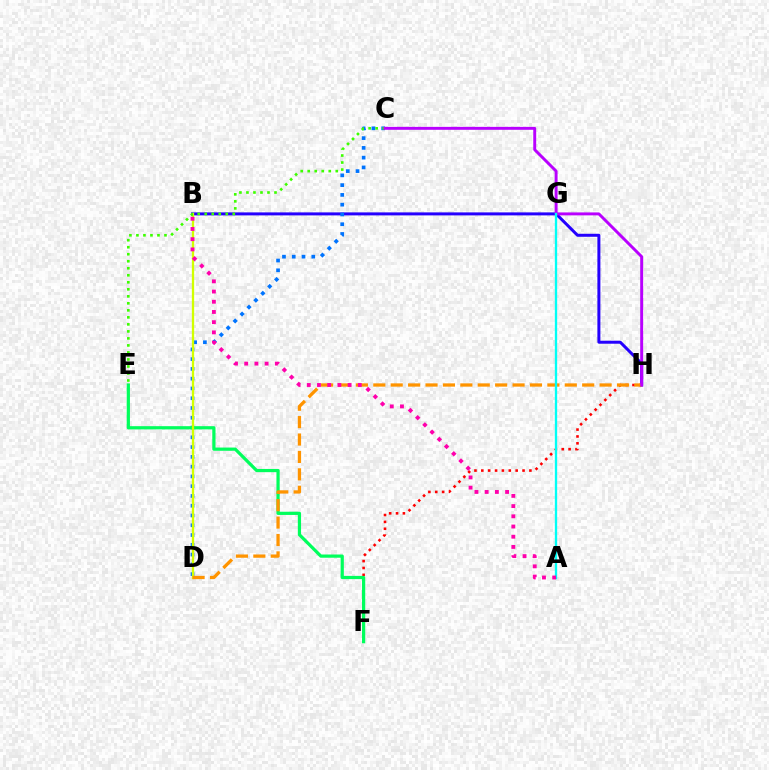{('B', 'H'): [{'color': '#2500ff', 'line_style': 'solid', 'thickness': 2.16}], ('C', 'D'): [{'color': '#0074ff', 'line_style': 'dotted', 'thickness': 2.66}], ('F', 'H'): [{'color': '#ff0000', 'line_style': 'dotted', 'thickness': 1.87}], ('E', 'F'): [{'color': '#00ff5c', 'line_style': 'solid', 'thickness': 2.32}], ('B', 'D'): [{'color': '#d1ff00', 'line_style': 'solid', 'thickness': 1.66}], ('D', 'H'): [{'color': '#ff9400', 'line_style': 'dashed', 'thickness': 2.36}], ('C', 'E'): [{'color': '#3dff00', 'line_style': 'dotted', 'thickness': 1.91}], ('C', 'H'): [{'color': '#b900ff', 'line_style': 'solid', 'thickness': 2.11}], ('A', 'G'): [{'color': '#00fff6', 'line_style': 'solid', 'thickness': 1.67}], ('A', 'B'): [{'color': '#ff00ac', 'line_style': 'dotted', 'thickness': 2.77}]}